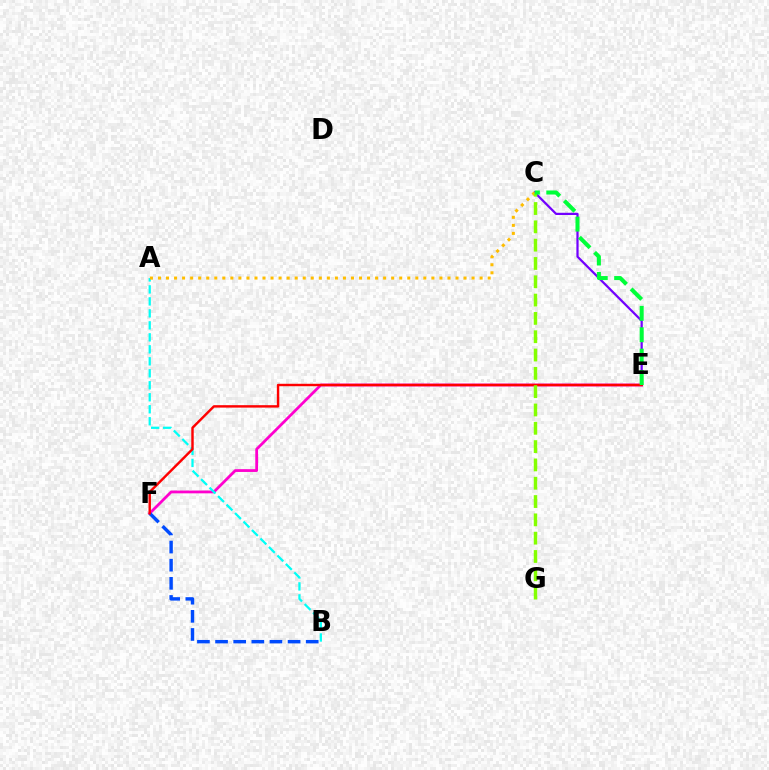{('E', 'F'): [{'color': '#ff00cf', 'line_style': 'solid', 'thickness': 2.0}, {'color': '#ff0000', 'line_style': 'solid', 'thickness': 1.75}], ('C', 'E'): [{'color': '#7200ff', 'line_style': 'solid', 'thickness': 1.61}, {'color': '#00ff39', 'line_style': 'dashed', 'thickness': 2.91}], ('B', 'F'): [{'color': '#004bff', 'line_style': 'dashed', 'thickness': 2.46}], ('A', 'B'): [{'color': '#00fff6', 'line_style': 'dashed', 'thickness': 1.63}], ('A', 'C'): [{'color': '#ffbd00', 'line_style': 'dotted', 'thickness': 2.18}], ('C', 'G'): [{'color': '#84ff00', 'line_style': 'dashed', 'thickness': 2.49}]}